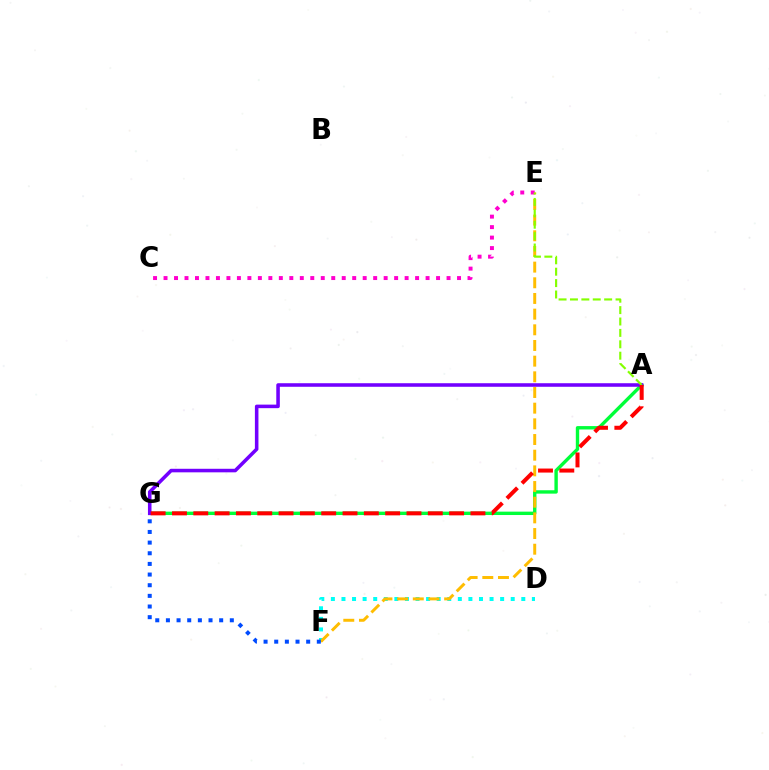{('D', 'F'): [{'color': '#00fff6', 'line_style': 'dotted', 'thickness': 2.87}], ('A', 'G'): [{'color': '#00ff39', 'line_style': 'solid', 'thickness': 2.44}, {'color': '#7200ff', 'line_style': 'solid', 'thickness': 2.56}, {'color': '#ff0000', 'line_style': 'dashed', 'thickness': 2.9}], ('E', 'F'): [{'color': '#ffbd00', 'line_style': 'dashed', 'thickness': 2.13}], ('F', 'G'): [{'color': '#004bff', 'line_style': 'dotted', 'thickness': 2.89}], ('C', 'E'): [{'color': '#ff00cf', 'line_style': 'dotted', 'thickness': 2.85}], ('A', 'E'): [{'color': '#84ff00', 'line_style': 'dashed', 'thickness': 1.55}]}